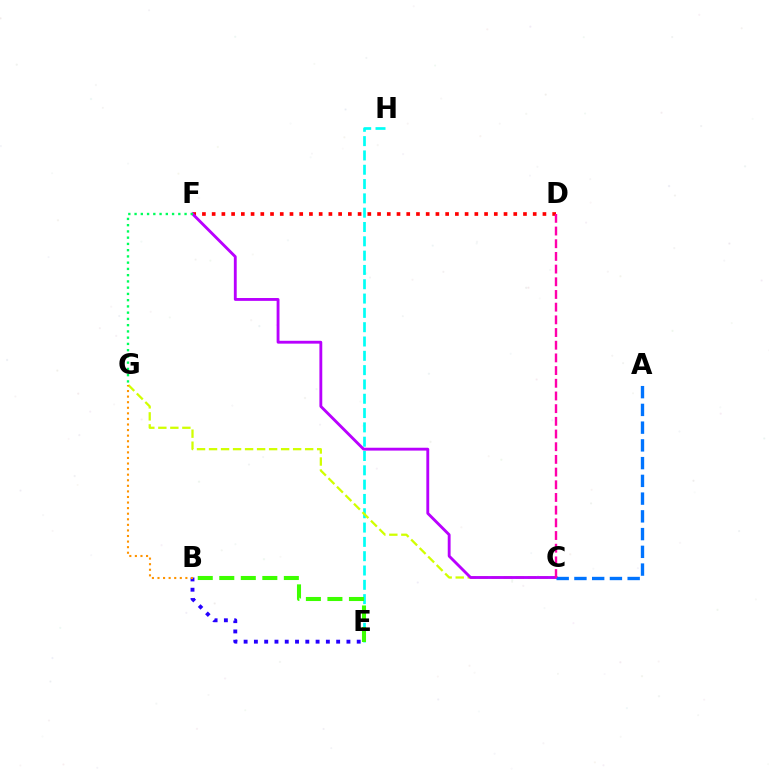{('E', 'H'): [{'color': '#00fff6', 'line_style': 'dashed', 'thickness': 1.94}], ('B', 'E'): [{'color': '#2500ff', 'line_style': 'dotted', 'thickness': 2.79}, {'color': '#3dff00', 'line_style': 'dashed', 'thickness': 2.92}], ('D', 'F'): [{'color': '#ff0000', 'line_style': 'dotted', 'thickness': 2.64}], ('C', 'G'): [{'color': '#d1ff00', 'line_style': 'dashed', 'thickness': 1.63}], ('C', 'F'): [{'color': '#b900ff', 'line_style': 'solid', 'thickness': 2.06}], ('A', 'C'): [{'color': '#0074ff', 'line_style': 'dashed', 'thickness': 2.41}], ('B', 'G'): [{'color': '#ff9400', 'line_style': 'dotted', 'thickness': 1.51}], ('C', 'D'): [{'color': '#ff00ac', 'line_style': 'dashed', 'thickness': 1.72}], ('F', 'G'): [{'color': '#00ff5c', 'line_style': 'dotted', 'thickness': 1.7}]}